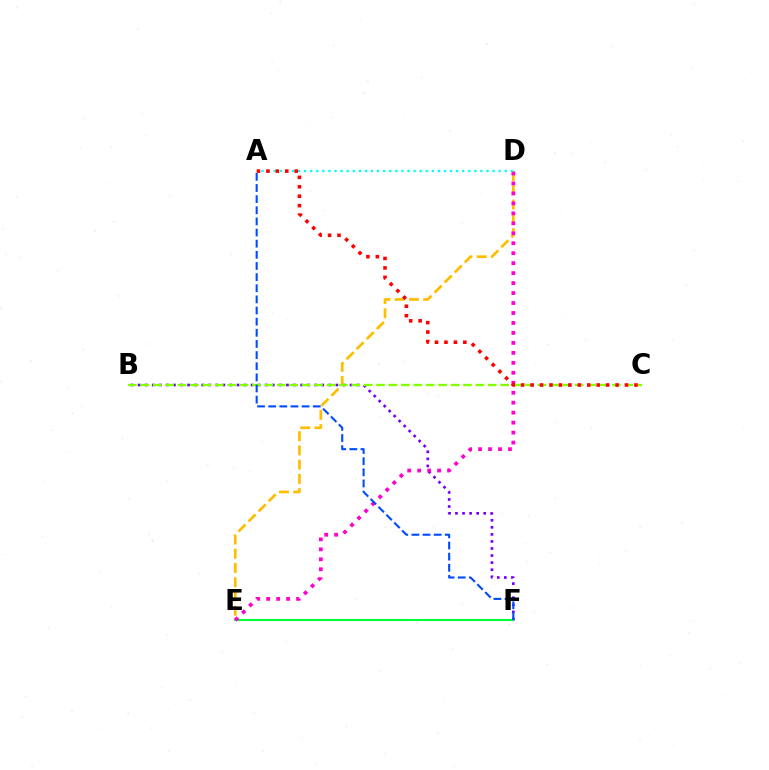{('B', 'F'): [{'color': '#7200ff', 'line_style': 'dotted', 'thickness': 1.92}], ('D', 'E'): [{'color': '#ffbd00', 'line_style': 'dashed', 'thickness': 1.93}, {'color': '#ff00cf', 'line_style': 'dotted', 'thickness': 2.71}], ('E', 'F'): [{'color': '#00ff39', 'line_style': 'solid', 'thickness': 1.51}], ('B', 'C'): [{'color': '#84ff00', 'line_style': 'dashed', 'thickness': 1.69}], ('A', 'D'): [{'color': '#00fff6', 'line_style': 'dotted', 'thickness': 1.65}], ('A', 'C'): [{'color': '#ff0000', 'line_style': 'dotted', 'thickness': 2.57}], ('A', 'F'): [{'color': '#004bff', 'line_style': 'dashed', 'thickness': 1.51}]}